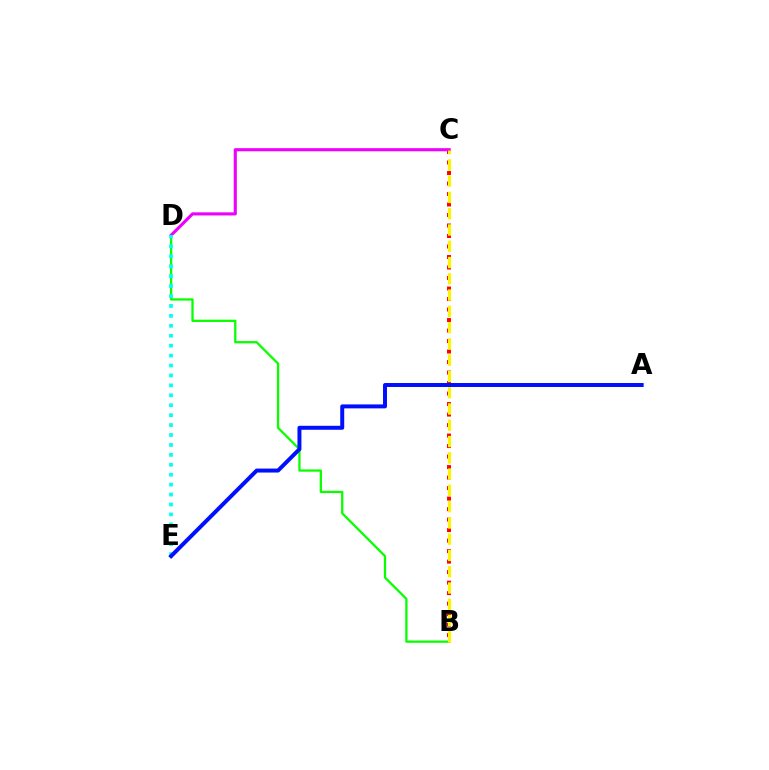{('B', 'C'): [{'color': '#ff0000', 'line_style': 'dotted', 'thickness': 2.85}, {'color': '#fcf500', 'line_style': 'dashed', 'thickness': 2.21}], ('B', 'D'): [{'color': '#08ff00', 'line_style': 'solid', 'thickness': 1.64}], ('C', 'D'): [{'color': '#ee00ff', 'line_style': 'solid', 'thickness': 2.24}], ('D', 'E'): [{'color': '#00fff6', 'line_style': 'dotted', 'thickness': 2.7}], ('A', 'E'): [{'color': '#0010ff', 'line_style': 'solid', 'thickness': 2.86}]}